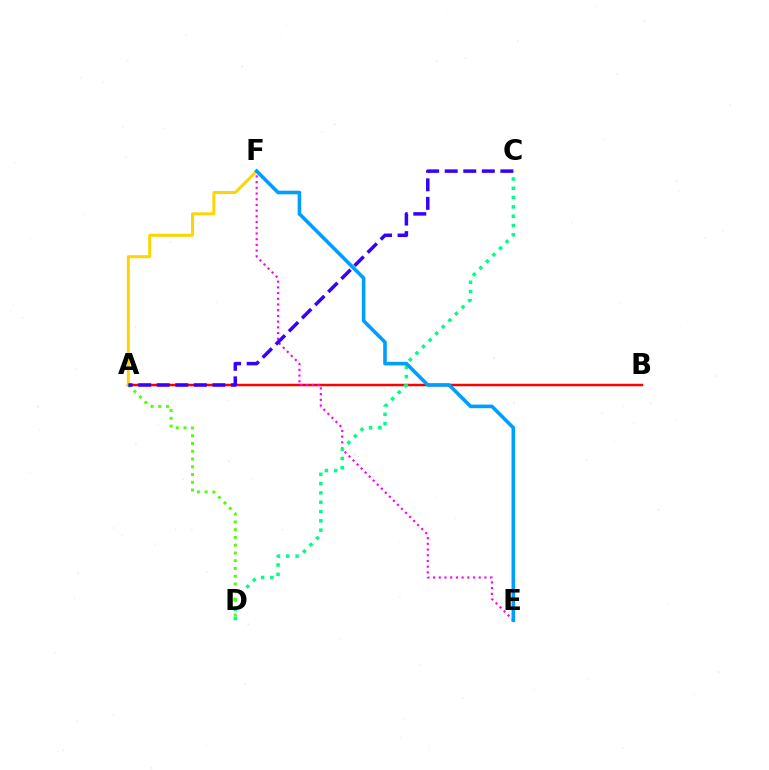{('A', 'B'): [{'color': '#ff0000', 'line_style': 'solid', 'thickness': 1.8}], ('E', 'F'): [{'color': '#ff00ed', 'line_style': 'dotted', 'thickness': 1.55}, {'color': '#009eff', 'line_style': 'solid', 'thickness': 2.59}], ('C', 'D'): [{'color': '#00ff86', 'line_style': 'dotted', 'thickness': 2.53}], ('A', 'F'): [{'color': '#ffd500', 'line_style': 'solid', 'thickness': 2.16}], ('A', 'D'): [{'color': '#4fff00', 'line_style': 'dotted', 'thickness': 2.11}], ('A', 'C'): [{'color': '#3700ff', 'line_style': 'dashed', 'thickness': 2.52}]}